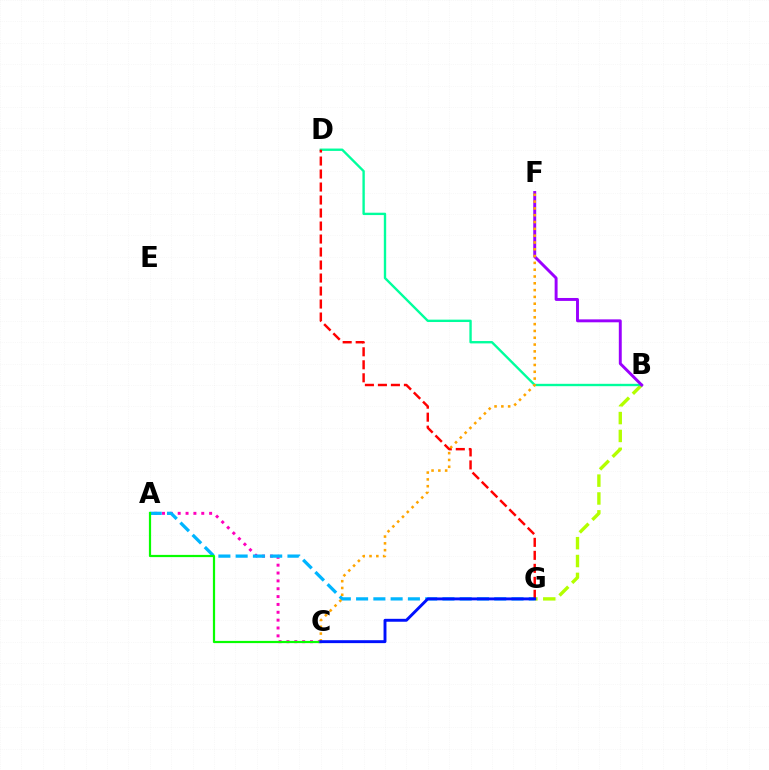{('A', 'C'): [{'color': '#ff00bd', 'line_style': 'dotted', 'thickness': 2.13}, {'color': '#08ff00', 'line_style': 'solid', 'thickness': 1.59}], ('B', 'G'): [{'color': '#b3ff00', 'line_style': 'dashed', 'thickness': 2.43}], ('A', 'G'): [{'color': '#00b5ff', 'line_style': 'dashed', 'thickness': 2.35}], ('B', 'D'): [{'color': '#00ff9d', 'line_style': 'solid', 'thickness': 1.71}], ('B', 'F'): [{'color': '#9b00ff', 'line_style': 'solid', 'thickness': 2.11}], ('D', 'G'): [{'color': '#ff0000', 'line_style': 'dashed', 'thickness': 1.77}], ('C', 'F'): [{'color': '#ffa500', 'line_style': 'dotted', 'thickness': 1.85}], ('C', 'G'): [{'color': '#0010ff', 'line_style': 'solid', 'thickness': 2.1}]}